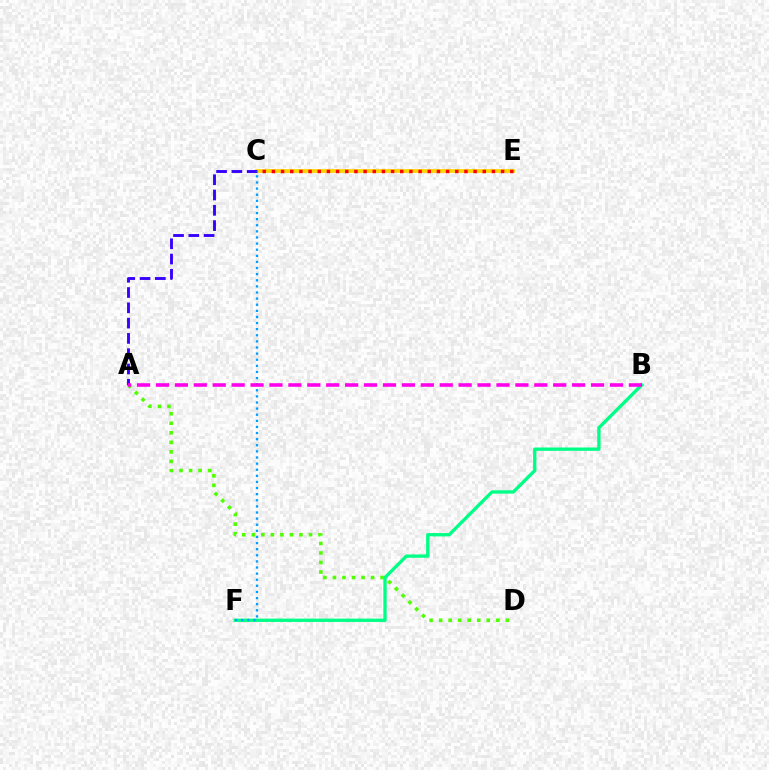{('C', 'E'): [{'color': '#ffd500', 'line_style': 'solid', 'thickness': 2.71}, {'color': '#ff0000', 'line_style': 'dotted', 'thickness': 2.49}], ('A', 'C'): [{'color': '#3700ff', 'line_style': 'dashed', 'thickness': 2.08}], ('B', 'F'): [{'color': '#00ff86', 'line_style': 'solid', 'thickness': 2.4}], ('C', 'F'): [{'color': '#009eff', 'line_style': 'dotted', 'thickness': 1.66}], ('A', 'D'): [{'color': '#4fff00', 'line_style': 'dotted', 'thickness': 2.59}], ('A', 'B'): [{'color': '#ff00ed', 'line_style': 'dashed', 'thickness': 2.57}]}